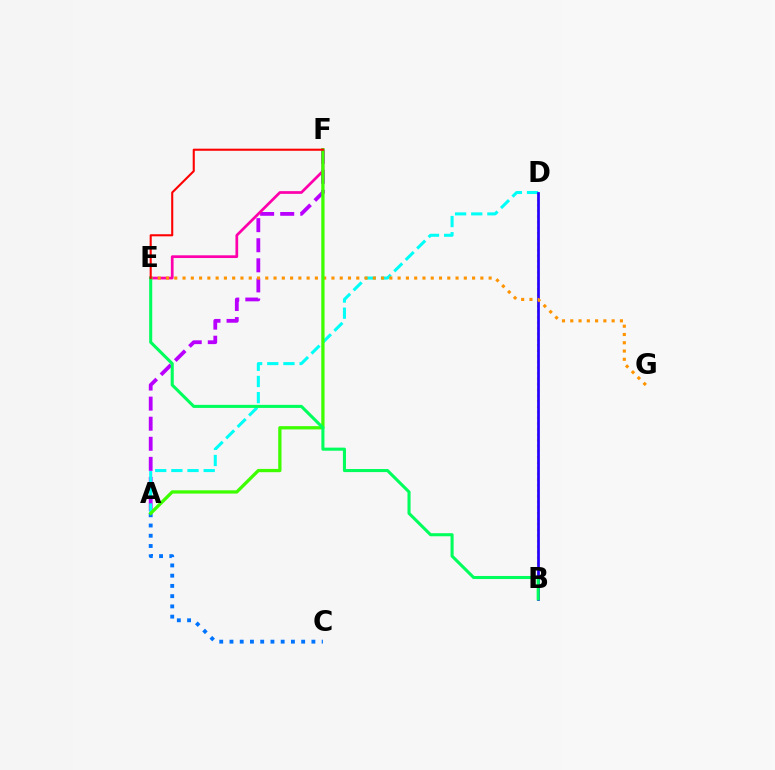{('B', 'D'): [{'color': '#d1ff00', 'line_style': 'dotted', 'thickness': 1.52}, {'color': '#2500ff', 'line_style': 'solid', 'thickness': 1.96}], ('A', 'F'): [{'color': '#b900ff', 'line_style': 'dashed', 'thickness': 2.73}, {'color': '#3dff00', 'line_style': 'solid', 'thickness': 2.35}], ('A', 'D'): [{'color': '#00fff6', 'line_style': 'dashed', 'thickness': 2.19}], ('A', 'C'): [{'color': '#0074ff', 'line_style': 'dotted', 'thickness': 2.78}], ('E', 'F'): [{'color': '#ff00ac', 'line_style': 'solid', 'thickness': 1.96}, {'color': '#ff0000', 'line_style': 'solid', 'thickness': 1.5}], ('E', 'G'): [{'color': '#ff9400', 'line_style': 'dotted', 'thickness': 2.25}], ('B', 'E'): [{'color': '#00ff5c', 'line_style': 'solid', 'thickness': 2.21}]}